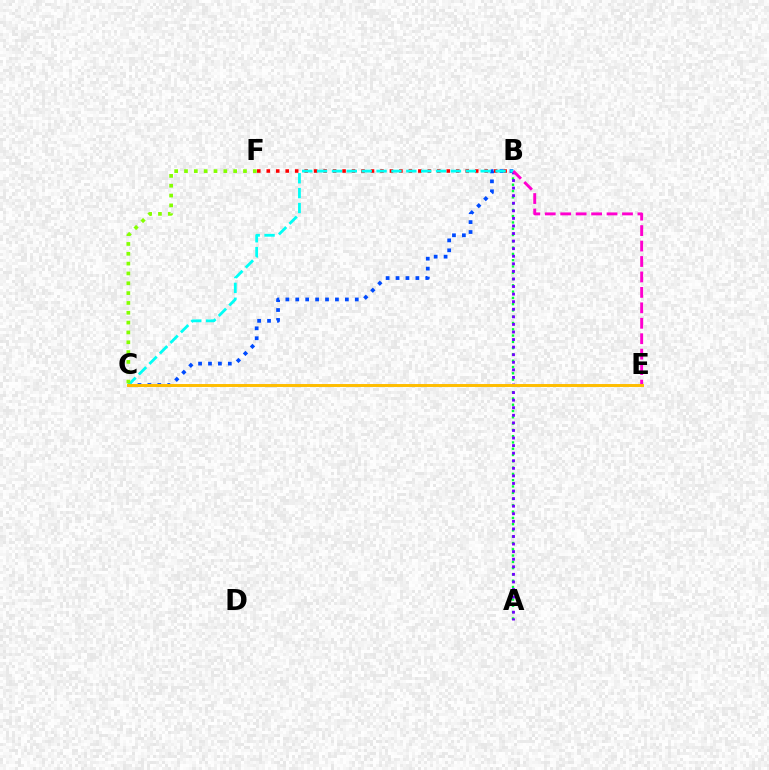{('B', 'F'): [{'color': '#ff0000', 'line_style': 'dotted', 'thickness': 2.57}], ('B', 'C'): [{'color': '#004bff', 'line_style': 'dotted', 'thickness': 2.7}, {'color': '#00fff6', 'line_style': 'dashed', 'thickness': 2.02}], ('A', 'B'): [{'color': '#00ff39', 'line_style': 'dotted', 'thickness': 1.71}, {'color': '#7200ff', 'line_style': 'dotted', 'thickness': 2.06}], ('B', 'E'): [{'color': '#ff00cf', 'line_style': 'dashed', 'thickness': 2.1}], ('C', 'E'): [{'color': '#ffbd00', 'line_style': 'solid', 'thickness': 2.12}], ('C', 'F'): [{'color': '#84ff00', 'line_style': 'dotted', 'thickness': 2.67}]}